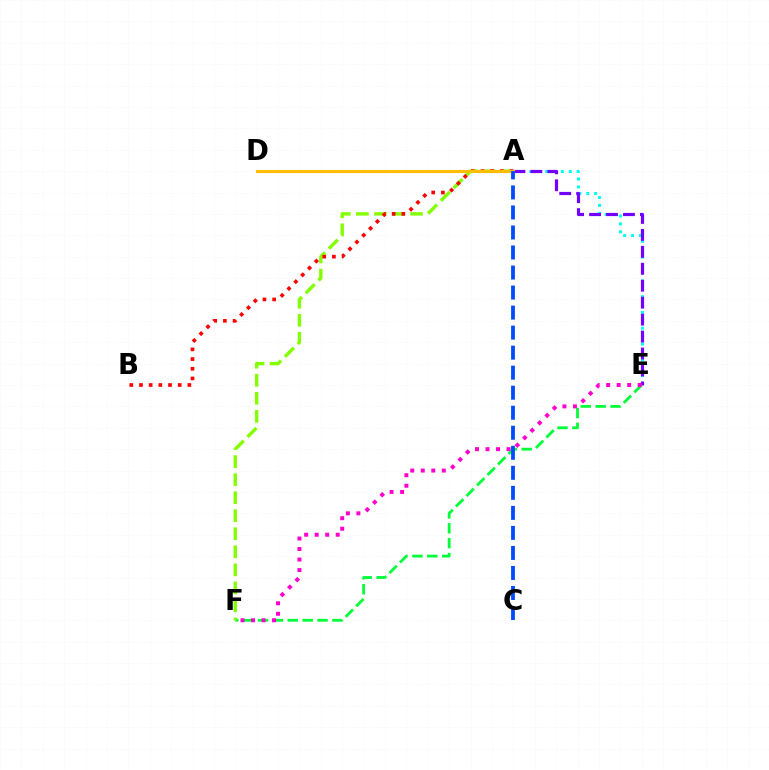{('A', 'E'): [{'color': '#00fff6', 'line_style': 'dotted', 'thickness': 2.15}, {'color': '#7200ff', 'line_style': 'dashed', 'thickness': 2.3}], ('E', 'F'): [{'color': '#00ff39', 'line_style': 'dashed', 'thickness': 2.02}, {'color': '#ff00cf', 'line_style': 'dotted', 'thickness': 2.86}], ('A', 'F'): [{'color': '#84ff00', 'line_style': 'dashed', 'thickness': 2.45}], ('A', 'B'): [{'color': '#ff0000', 'line_style': 'dotted', 'thickness': 2.63}], ('A', 'D'): [{'color': '#ffbd00', 'line_style': 'solid', 'thickness': 2.23}], ('A', 'C'): [{'color': '#004bff', 'line_style': 'dashed', 'thickness': 2.72}]}